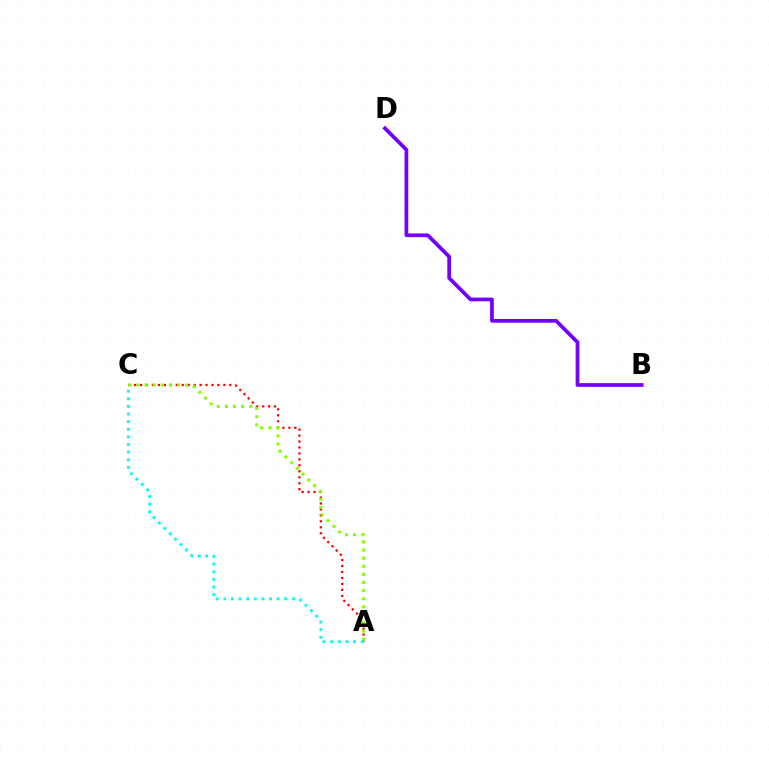{('B', 'D'): [{'color': '#7200ff', 'line_style': 'solid', 'thickness': 2.68}], ('A', 'C'): [{'color': '#ff0000', 'line_style': 'dotted', 'thickness': 1.62}, {'color': '#84ff00', 'line_style': 'dotted', 'thickness': 2.2}, {'color': '#00fff6', 'line_style': 'dotted', 'thickness': 2.07}]}